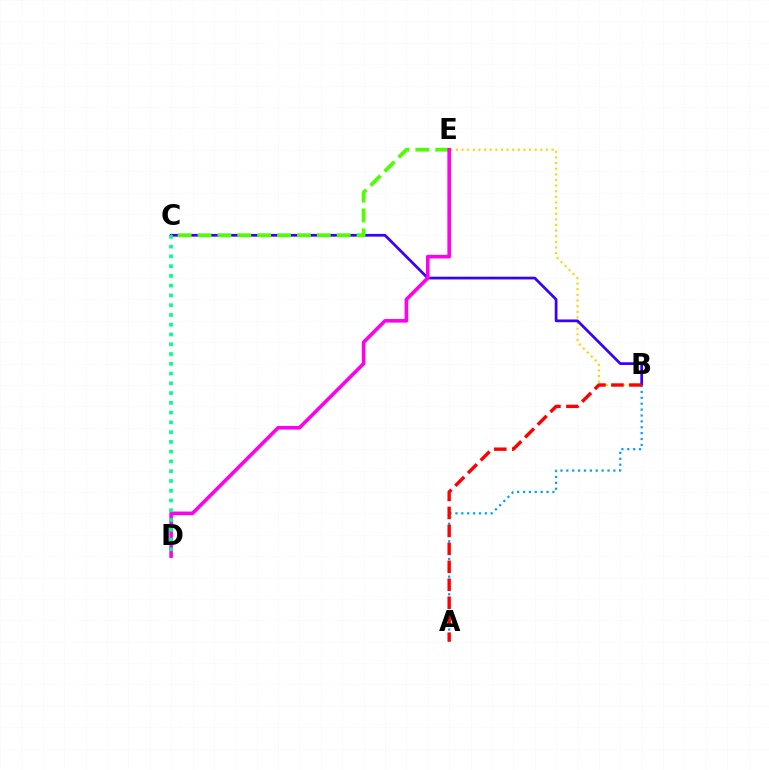{('B', 'E'): [{'color': '#ffd500', 'line_style': 'dotted', 'thickness': 1.53}], ('B', 'C'): [{'color': '#3700ff', 'line_style': 'solid', 'thickness': 1.96}], ('A', 'B'): [{'color': '#009eff', 'line_style': 'dotted', 'thickness': 1.6}, {'color': '#ff0000', 'line_style': 'dashed', 'thickness': 2.44}], ('C', 'E'): [{'color': '#4fff00', 'line_style': 'dashed', 'thickness': 2.7}], ('D', 'E'): [{'color': '#ff00ed', 'line_style': 'solid', 'thickness': 2.59}], ('C', 'D'): [{'color': '#00ff86', 'line_style': 'dotted', 'thickness': 2.65}]}